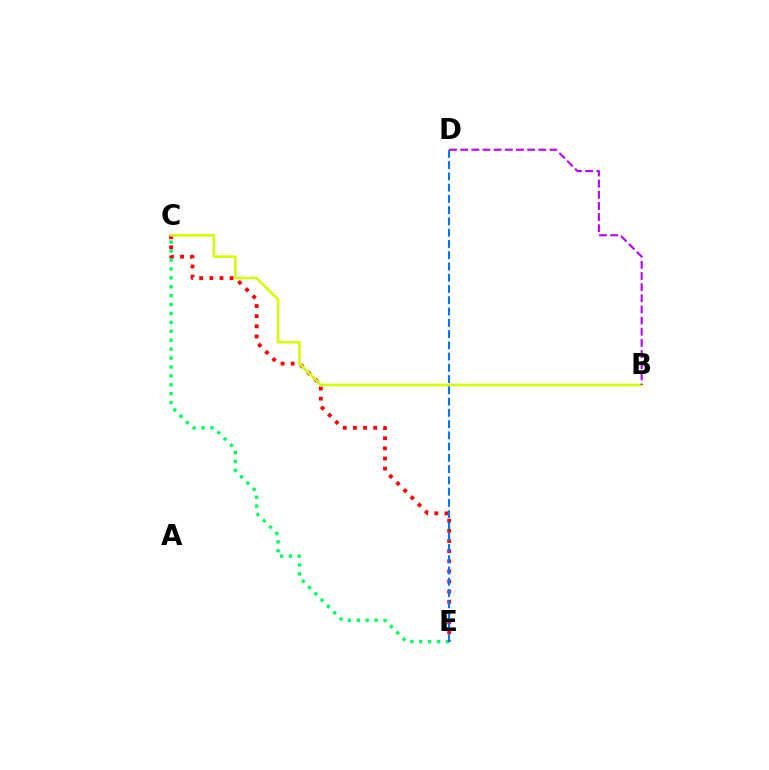{('C', 'E'): [{'color': '#ff0000', 'line_style': 'dotted', 'thickness': 2.75}, {'color': '#00ff5c', 'line_style': 'dotted', 'thickness': 2.42}], ('B', 'C'): [{'color': '#d1ff00', 'line_style': 'solid', 'thickness': 1.86}], ('D', 'E'): [{'color': '#0074ff', 'line_style': 'dashed', 'thickness': 1.53}], ('B', 'D'): [{'color': '#b900ff', 'line_style': 'dashed', 'thickness': 1.51}]}